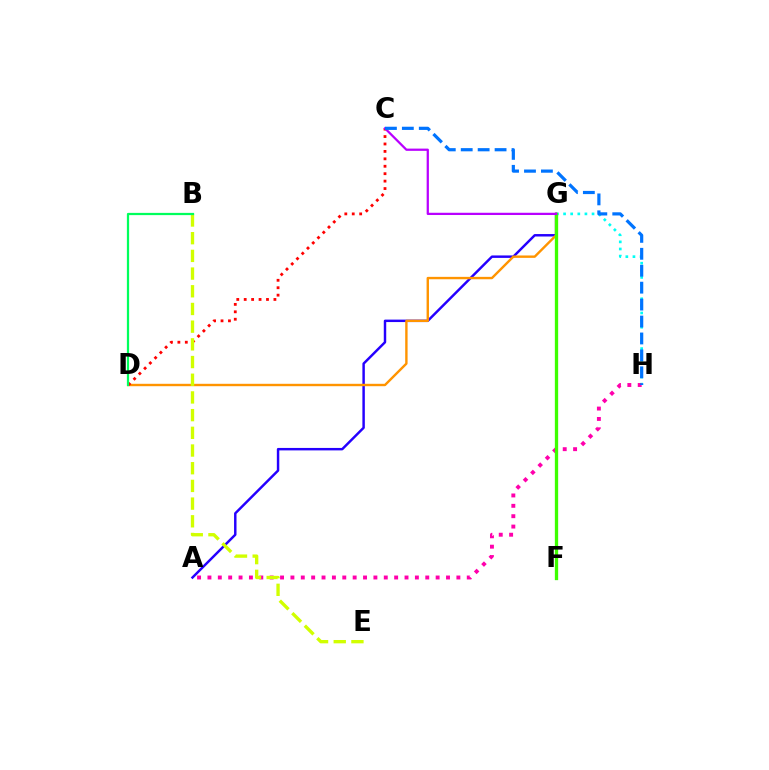{('G', 'H'): [{'color': '#00fff6', 'line_style': 'dotted', 'thickness': 1.93}], ('A', 'H'): [{'color': '#ff00ac', 'line_style': 'dotted', 'thickness': 2.82}], ('A', 'G'): [{'color': '#2500ff', 'line_style': 'solid', 'thickness': 1.77}], ('D', 'G'): [{'color': '#ff9400', 'line_style': 'solid', 'thickness': 1.73}], ('F', 'G'): [{'color': '#3dff00', 'line_style': 'solid', 'thickness': 2.38}], ('C', 'D'): [{'color': '#ff0000', 'line_style': 'dotted', 'thickness': 2.02}], ('C', 'G'): [{'color': '#b900ff', 'line_style': 'solid', 'thickness': 1.62}], ('C', 'H'): [{'color': '#0074ff', 'line_style': 'dashed', 'thickness': 2.3}], ('B', 'E'): [{'color': '#d1ff00', 'line_style': 'dashed', 'thickness': 2.4}], ('B', 'D'): [{'color': '#00ff5c', 'line_style': 'solid', 'thickness': 1.61}]}